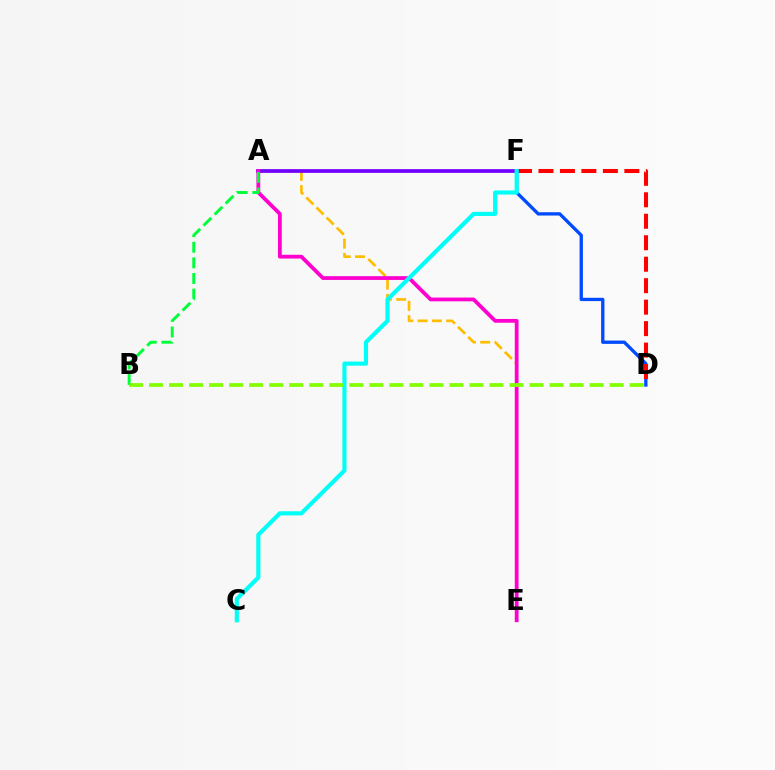{('D', 'F'): [{'color': '#004bff', 'line_style': 'solid', 'thickness': 2.39}, {'color': '#ff0000', 'line_style': 'dashed', 'thickness': 2.92}], ('A', 'E'): [{'color': '#ffbd00', 'line_style': 'dashed', 'thickness': 1.94}, {'color': '#ff00cf', 'line_style': 'solid', 'thickness': 2.73}], ('A', 'F'): [{'color': '#7200ff', 'line_style': 'solid', 'thickness': 2.68}], ('C', 'F'): [{'color': '#00fff6', 'line_style': 'solid', 'thickness': 2.98}], ('A', 'B'): [{'color': '#00ff39', 'line_style': 'dashed', 'thickness': 2.12}], ('B', 'D'): [{'color': '#84ff00', 'line_style': 'dashed', 'thickness': 2.72}]}